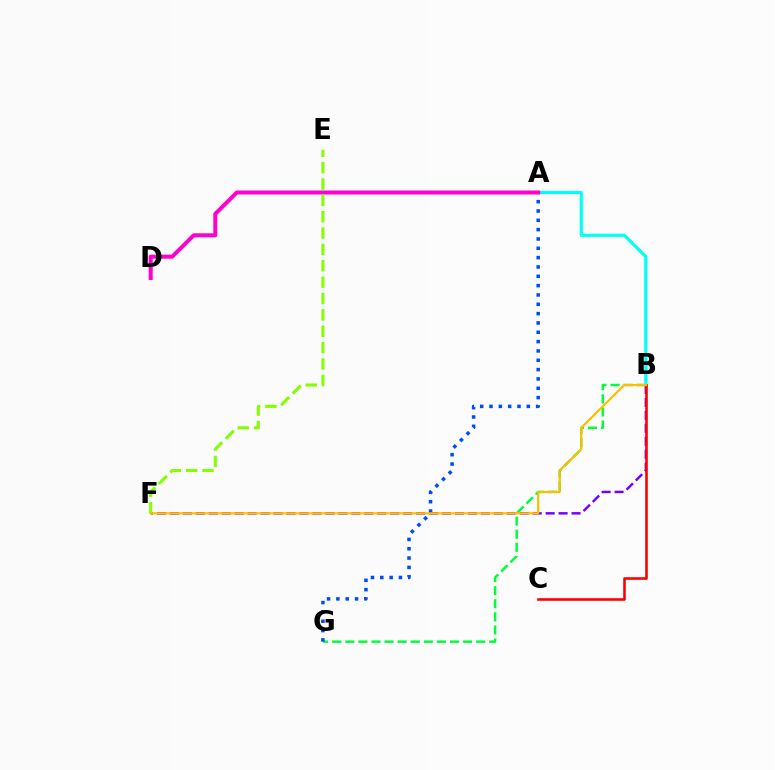{('B', 'F'): [{'color': '#7200ff', 'line_style': 'dashed', 'thickness': 1.76}, {'color': '#ffbd00', 'line_style': 'solid', 'thickness': 1.59}], ('B', 'G'): [{'color': '#00ff39', 'line_style': 'dashed', 'thickness': 1.78}], ('A', 'B'): [{'color': '#00fff6', 'line_style': 'solid', 'thickness': 2.3}], ('A', 'G'): [{'color': '#004bff', 'line_style': 'dotted', 'thickness': 2.54}], ('B', 'C'): [{'color': '#ff0000', 'line_style': 'solid', 'thickness': 1.87}], ('A', 'D'): [{'color': '#ff00cf', 'line_style': 'solid', 'thickness': 2.88}], ('E', 'F'): [{'color': '#84ff00', 'line_style': 'dashed', 'thickness': 2.22}]}